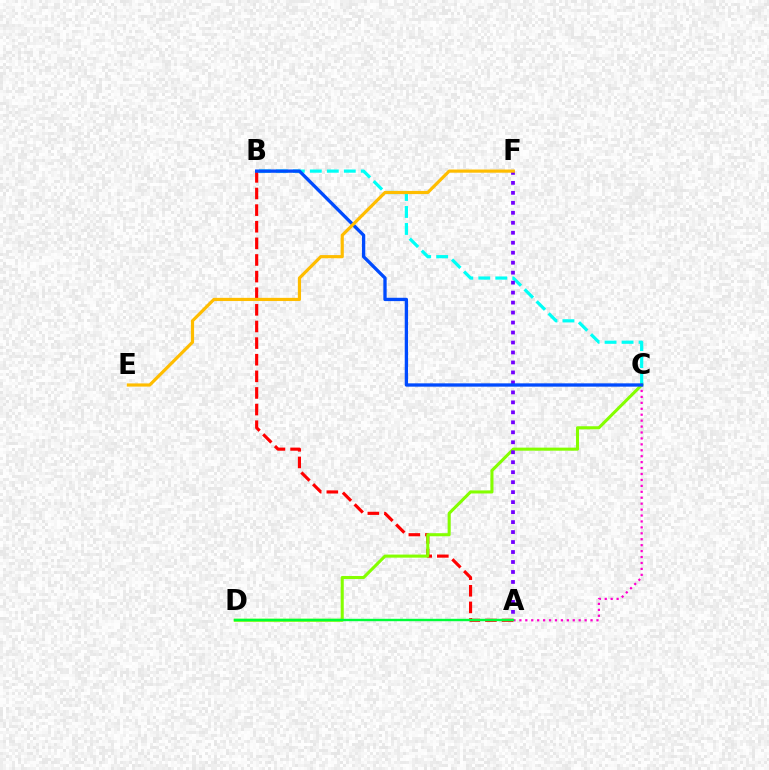{('A', 'C'): [{'color': '#ff00cf', 'line_style': 'dotted', 'thickness': 1.61}], ('A', 'B'): [{'color': '#ff0000', 'line_style': 'dashed', 'thickness': 2.26}], ('B', 'C'): [{'color': '#00fff6', 'line_style': 'dashed', 'thickness': 2.31}, {'color': '#004bff', 'line_style': 'solid', 'thickness': 2.39}], ('C', 'D'): [{'color': '#84ff00', 'line_style': 'solid', 'thickness': 2.21}], ('A', 'F'): [{'color': '#7200ff', 'line_style': 'dotted', 'thickness': 2.71}], ('A', 'D'): [{'color': '#00ff39', 'line_style': 'solid', 'thickness': 1.73}], ('E', 'F'): [{'color': '#ffbd00', 'line_style': 'solid', 'thickness': 2.29}]}